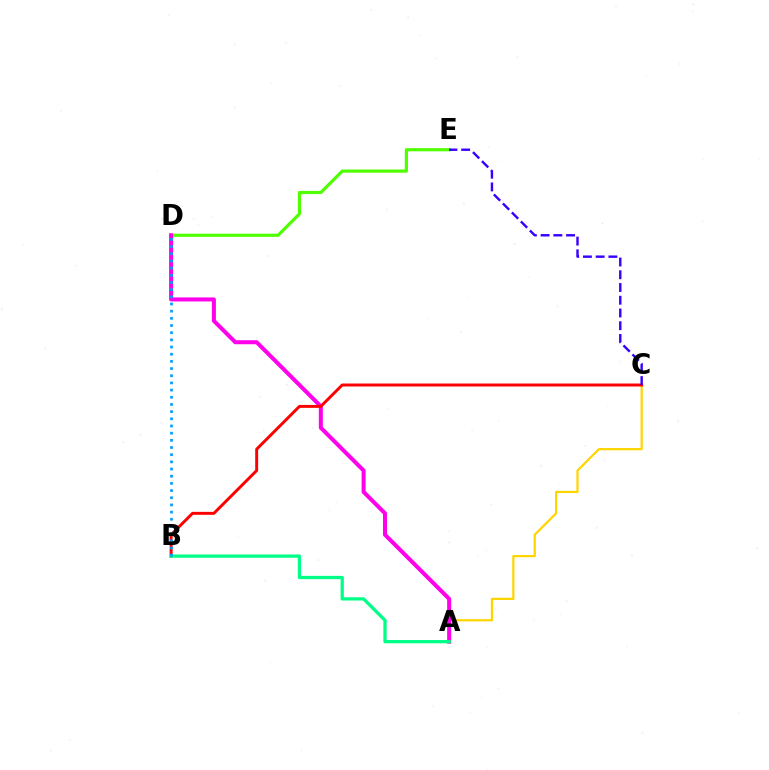{('D', 'E'): [{'color': '#4fff00', 'line_style': 'solid', 'thickness': 2.29}], ('A', 'C'): [{'color': '#ffd500', 'line_style': 'solid', 'thickness': 1.61}], ('A', 'D'): [{'color': '#ff00ed', 'line_style': 'solid', 'thickness': 2.9}], ('B', 'C'): [{'color': '#ff0000', 'line_style': 'solid', 'thickness': 2.12}], ('C', 'E'): [{'color': '#3700ff', 'line_style': 'dashed', 'thickness': 1.73}], ('A', 'B'): [{'color': '#00ff86', 'line_style': 'solid', 'thickness': 2.35}], ('B', 'D'): [{'color': '#009eff', 'line_style': 'dotted', 'thickness': 1.95}]}